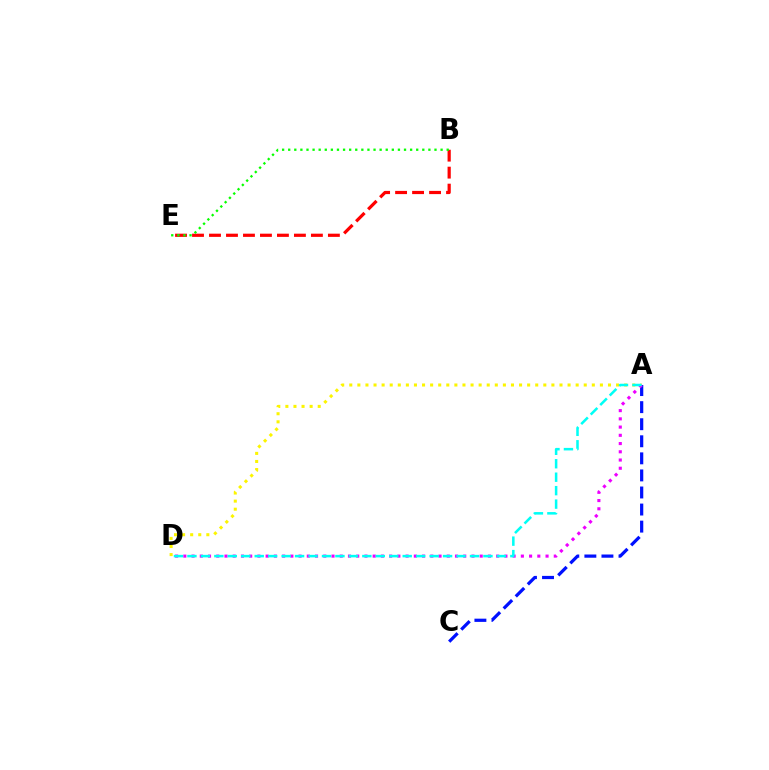{('A', 'D'): [{'color': '#fcf500', 'line_style': 'dotted', 'thickness': 2.2}, {'color': '#ee00ff', 'line_style': 'dotted', 'thickness': 2.24}, {'color': '#00fff6', 'line_style': 'dashed', 'thickness': 1.83}], ('B', 'E'): [{'color': '#ff0000', 'line_style': 'dashed', 'thickness': 2.31}, {'color': '#08ff00', 'line_style': 'dotted', 'thickness': 1.66}], ('A', 'C'): [{'color': '#0010ff', 'line_style': 'dashed', 'thickness': 2.32}]}